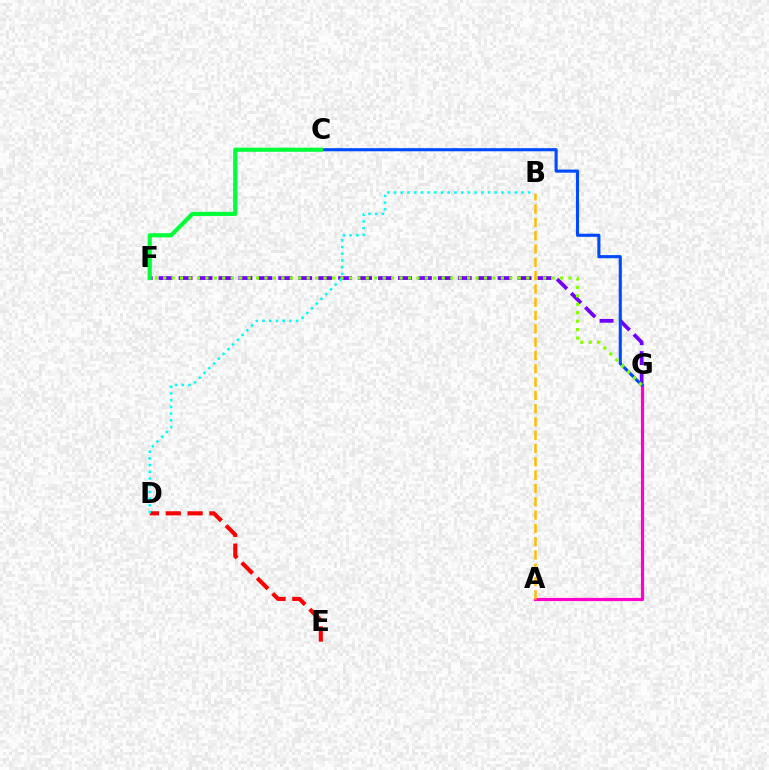{('D', 'E'): [{'color': '#ff0000', 'line_style': 'dashed', 'thickness': 2.96}], ('A', 'G'): [{'color': '#ff00cf', 'line_style': 'solid', 'thickness': 2.29}], ('F', 'G'): [{'color': '#7200ff', 'line_style': 'dashed', 'thickness': 2.71}, {'color': '#84ff00', 'line_style': 'dotted', 'thickness': 2.29}], ('C', 'G'): [{'color': '#004bff', 'line_style': 'solid', 'thickness': 2.24}], ('C', 'F'): [{'color': '#00ff39', 'line_style': 'solid', 'thickness': 2.99}], ('B', 'D'): [{'color': '#00fff6', 'line_style': 'dotted', 'thickness': 1.82}], ('A', 'B'): [{'color': '#ffbd00', 'line_style': 'dashed', 'thickness': 1.81}]}